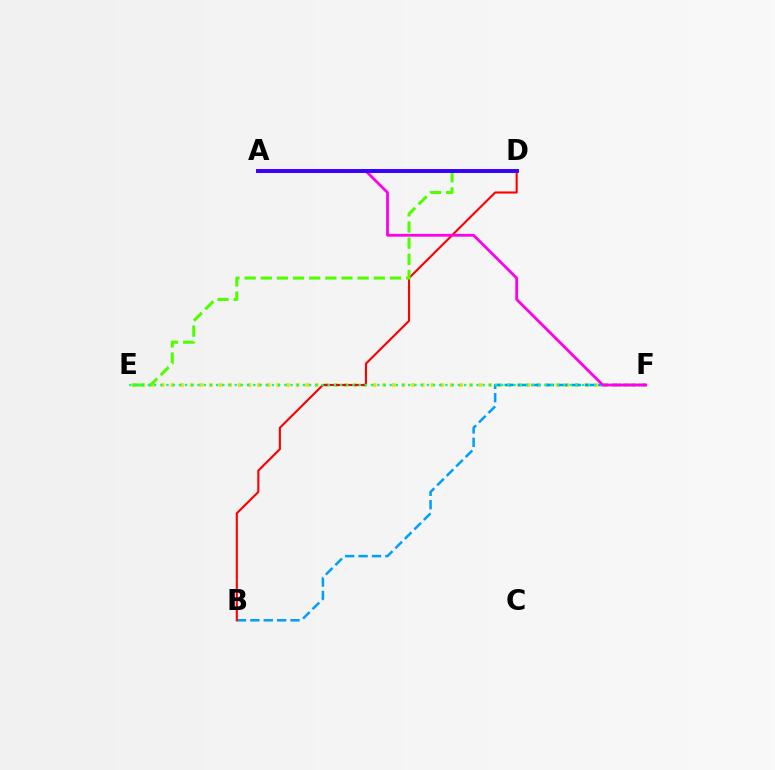{('E', 'F'): [{'color': '#ffd500', 'line_style': 'dotted', 'thickness': 2.62}, {'color': '#00ff86', 'line_style': 'dotted', 'thickness': 1.68}], ('B', 'F'): [{'color': '#009eff', 'line_style': 'dashed', 'thickness': 1.82}], ('B', 'D'): [{'color': '#ff0000', 'line_style': 'solid', 'thickness': 1.52}], ('D', 'E'): [{'color': '#4fff00', 'line_style': 'dashed', 'thickness': 2.19}], ('A', 'F'): [{'color': '#ff00ed', 'line_style': 'solid', 'thickness': 2.01}], ('A', 'D'): [{'color': '#3700ff', 'line_style': 'solid', 'thickness': 2.83}]}